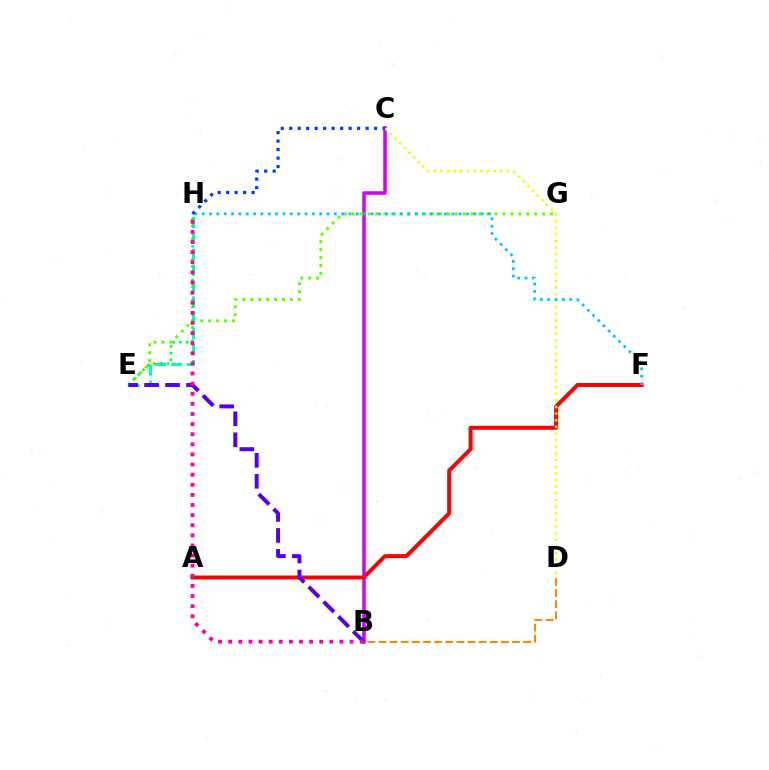{('B', 'C'): [{'color': '#d600ff', 'line_style': 'solid', 'thickness': 2.55}], ('A', 'F'): [{'color': '#ff0000', 'line_style': 'solid', 'thickness': 2.86}], ('B', 'D'): [{'color': '#ff8800', 'line_style': 'dashed', 'thickness': 1.51}], ('E', 'G'): [{'color': '#66ff00', 'line_style': 'dotted', 'thickness': 2.15}], ('C', 'D'): [{'color': '#eeff00', 'line_style': 'dotted', 'thickness': 1.8}], ('E', 'H'): [{'color': '#00ffaf', 'line_style': 'dashed', 'thickness': 2.16}, {'color': '#00ff27', 'line_style': 'dotted', 'thickness': 1.84}], ('B', 'E'): [{'color': '#4f00ff', 'line_style': 'dashed', 'thickness': 2.85}], ('B', 'H'): [{'color': '#ff00a0', 'line_style': 'dotted', 'thickness': 2.75}], ('F', 'H'): [{'color': '#00c7ff', 'line_style': 'dotted', 'thickness': 2.0}], ('C', 'H'): [{'color': '#003fff', 'line_style': 'dotted', 'thickness': 2.3}]}